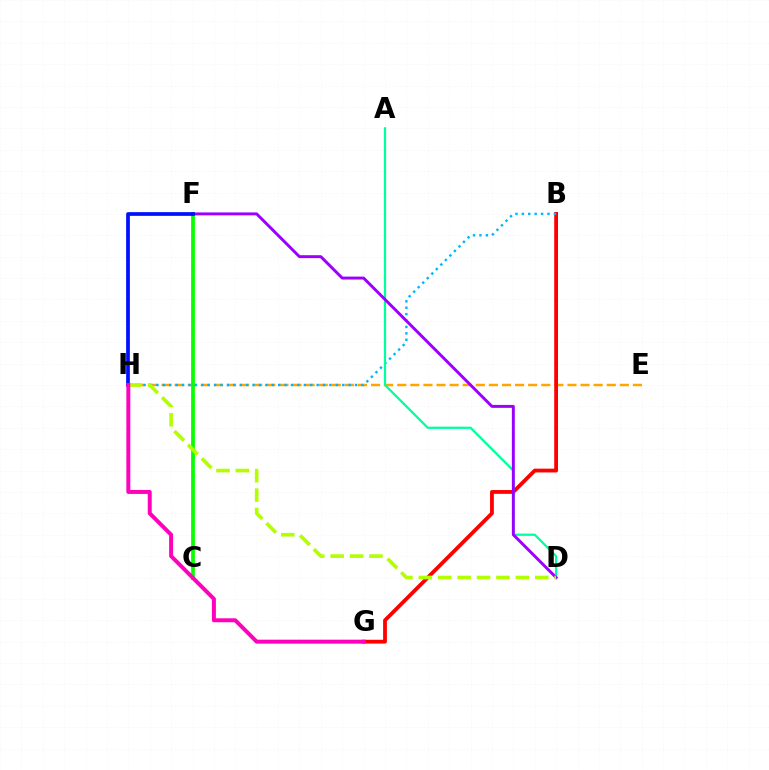{('E', 'H'): [{'color': '#ffa500', 'line_style': 'dashed', 'thickness': 1.78}], ('C', 'F'): [{'color': '#08ff00', 'line_style': 'solid', 'thickness': 2.7}], ('B', 'G'): [{'color': '#ff0000', 'line_style': 'solid', 'thickness': 2.74}], ('B', 'H'): [{'color': '#00b5ff', 'line_style': 'dotted', 'thickness': 1.74}], ('A', 'D'): [{'color': '#00ff9d', 'line_style': 'solid', 'thickness': 1.62}], ('D', 'F'): [{'color': '#9b00ff', 'line_style': 'solid', 'thickness': 2.12}], ('F', 'H'): [{'color': '#0010ff', 'line_style': 'solid', 'thickness': 2.67}], ('D', 'H'): [{'color': '#b3ff00', 'line_style': 'dashed', 'thickness': 2.64}], ('G', 'H'): [{'color': '#ff00bd', 'line_style': 'solid', 'thickness': 2.85}]}